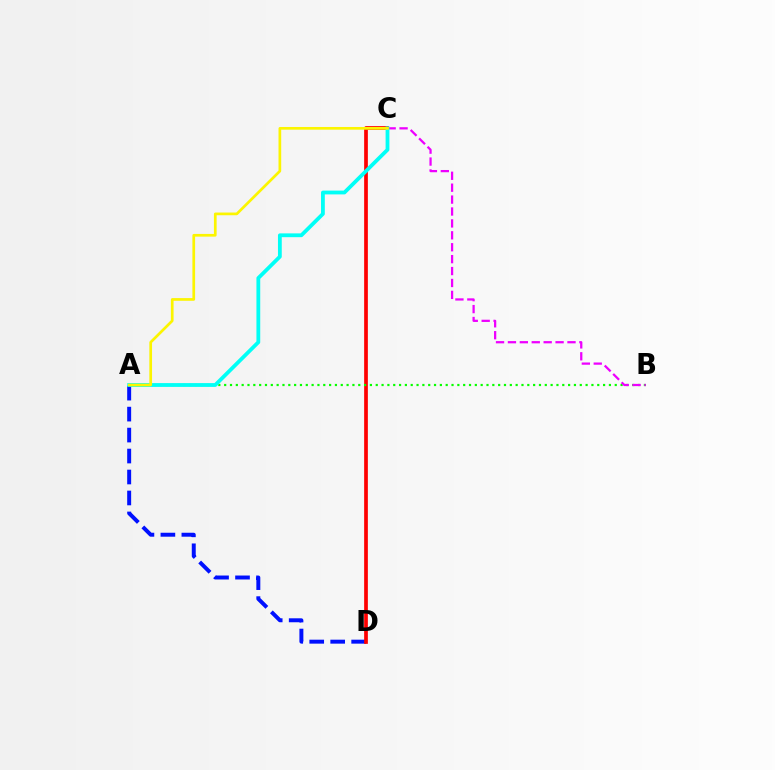{('A', 'D'): [{'color': '#0010ff', 'line_style': 'dashed', 'thickness': 2.85}], ('C', 'D'): [{'color': '#ff0000', 'line_style': 'solid', 'thickness': 2.67}], ('A', 'B'): [{'color': '#08ff00', 'line_style': 'dotted', 'thickness': 1.58}], ('B', 'C'): [{'color': '#ee00ff', 'line_style': 'dashed', 'thickness': 1.62}], ('A', 'C'): [{'color': '#00fff6', 'line_style': 'solid', 'thickness': 2.73}, {'color': '#fcf500', 'line_style': 'solid', 'thickness': 1.95}]}